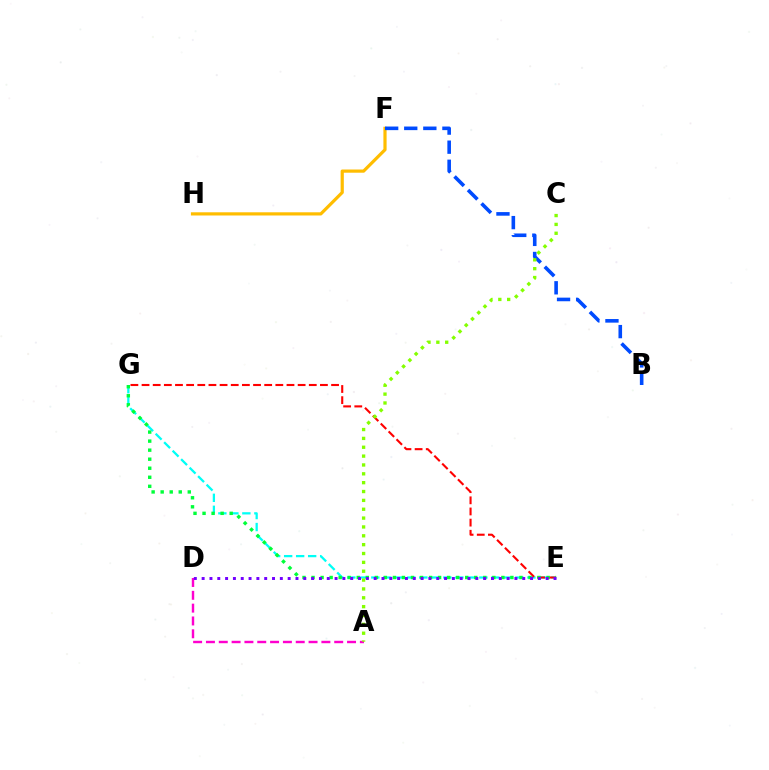{('A', 'D'): [{'color': '#ff00cf', 'line_style': 'dashed', 'thickness': 1.74}], ('F', 'H'): [{'color': '#ffbd00', 'line_style': 'solid', 'thickness': 2.3}], ('B', 'F'): [{'color': '#004bff', 'line_style': 'dashed', 'thickness': 2.59}], ('E', 'G'): [{'color': '#00fff6', 'line_style': 'dashed', 'thickness': 1.63}, {'color': '#ff0000', 'line_style': 'dashed', 'thickness': 1.51}, {'color': '#00ff39', 'line_style': 'dotted', 'thickness': 2.46}], ('D', 'E'): [{'color': '#7200ff', 'line_style': 'dotted', 'thickness': 2.12}], ('A', 'C'): [{'color': '#84ff00', 'line_style': 'dotted', 'thickness': 2.41}]}